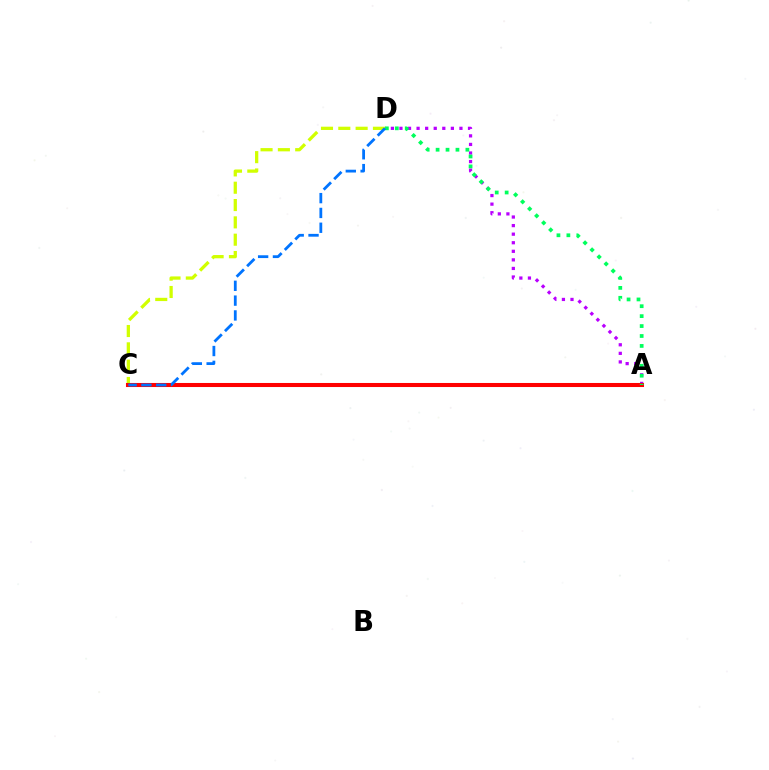{('C', 'D'): [{'color': '#d1ff00', 'line_style': 'dashed', 'thickness': 2.35}, {'color': '#0074ff', 'line_style': 'dashed', 'thickness': 2.01}], ('A', 'D'): [{'color': '#b900ff', 'line_style': 'dotted', 'thickness': 2.33}, {'color': '#00ff5c', 'line_style': 'dotted', 'thickness': 2.7}], ('A', 'C'): [{'color': '#ff0000', 'line_style': 'solid', 'thickness': 2.92}]}